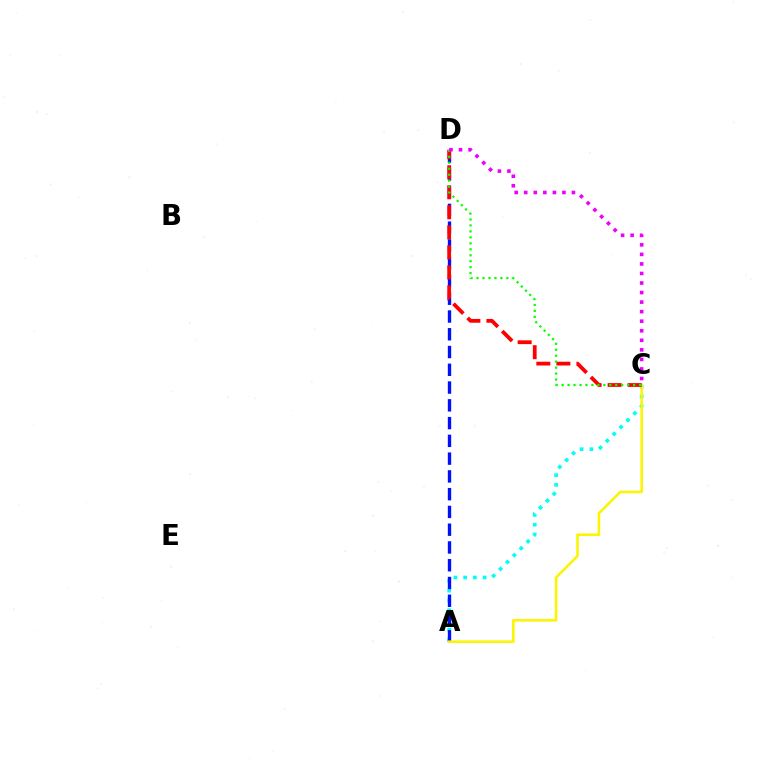{('A', 'C'): [{'color': '#00fff6', 'line_style': 'dotted', 'thickness': 2.64}, {'color': '#fcf500', 'line_style': 'solid', 'thickness': 1.85}], ('A', 'D'): [{'color': '#0010ff', 'line_style': 'dashed', 'thickness': 2.41}], ('C', 'D'): [{'color': '#ff0000', 'line_style': 'dashed', 'thickness': 2.72}, {'color': '#08ff00', 'line_style': 'dotted', 'thickness': 1.62}, {'color': '#ee00ff', 'line_style': 'dotted', 'thickness': 2.59}]}